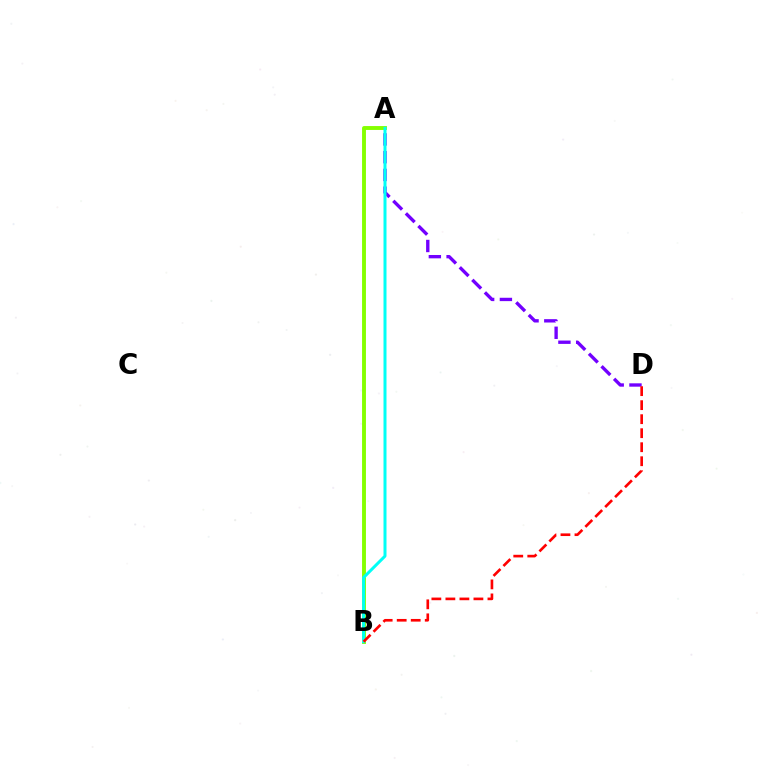{('A', 'D'): [{'color': '#7200ff', 'line_style': 'dashed', 'thickness': 2.41}], ('A', 'B'): [{'color': '#84ff00', 'line_style': 'solid', 'thickness': 2.8}, {'color': '#00fff6', 'line_style': 'solid', 'thickness': 2.16}], ('B', 'D'): [{'color': '#ff0000', 'line_style': 'dashed', 'thickness': 1.9}]}